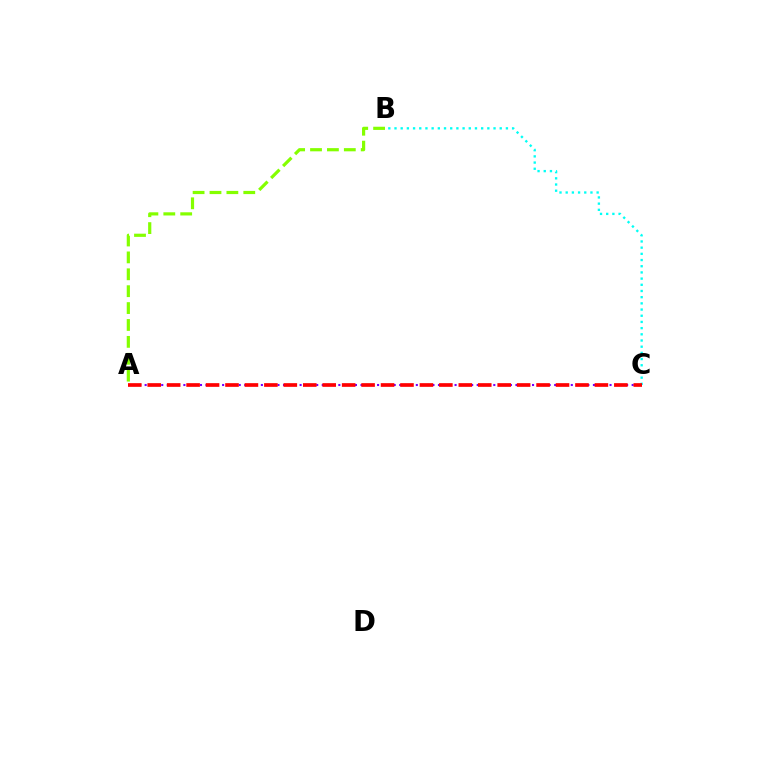{('A', 'C'): [{'color': '#7200ff', 'line_style': 'dotted', 'thickness': 1.5}, {'color': '#ff0000', 'line_style': 'dashed', 'thickness': 2.64}], ('B', 'C'): [{'color': '#00fff6', 'line_style': 'dotted', 'thickness': 1.68}], ('A', 'B'): [{'color': '#84ff00', 'line_style': 'dashed', 'thickness': 2.3}]}